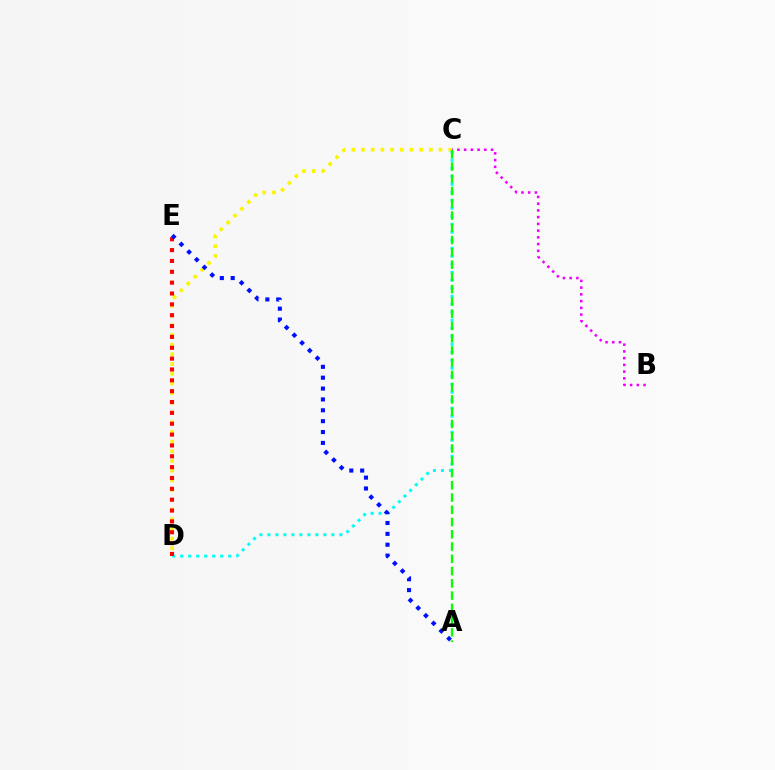{('C', 'D'): [{'color': '#fcf500', 'line_style': 'dotted', 'thickness': 2.63}, {'color': '#00fff6', 'line_style': 'dotted', 'thickness': 2.17}], ('B', 'C'): [{'color': '#ee00ff', 'line_style': 'dotted', 'thickness': 1.83}], ('D', 'E'): [{'color': '#ff0000', 'line_style': 'dotted', 'thickness': 2.95}], ('A', 'C'): [{'color': '#08ff00', 'line_style': 'dashed', 'thickness': 1.67}], ('A', 'E'): [{'color': '#0010ff', 'line_style': 'dotted', 'thickness': 2.95}]}